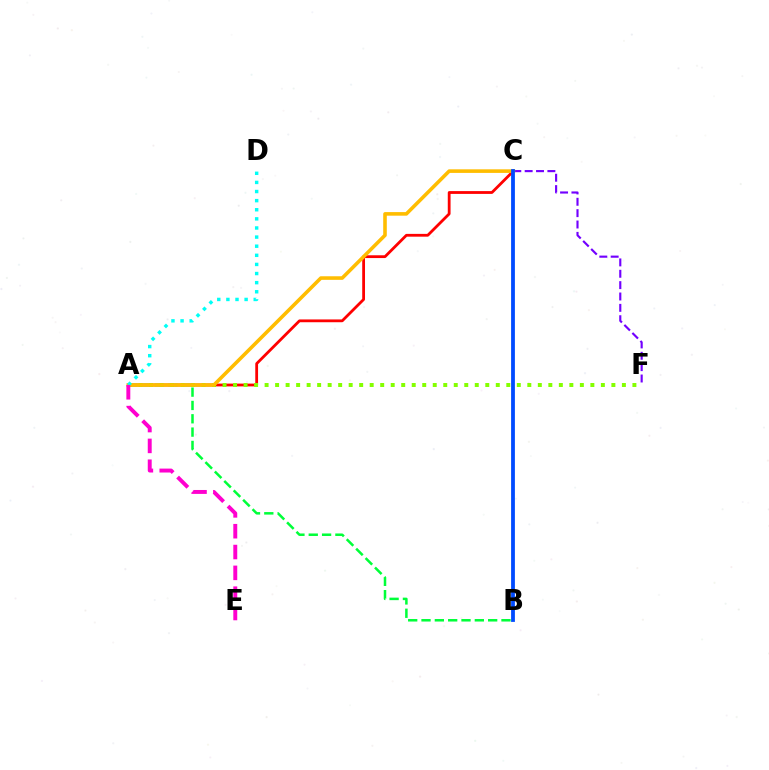{('A', 'C'): [{'color': '#ff0000', 'line_style': 'solid', 'thickness': 2.01}, {'color': '#ffbd00', 'line_style': 'solid', 'thickness': 2.58}], ('A', 'B'): [{'color': '#00ff39', 'line_style': 'dashed', 'thickness': 1.81}], ('C', 'F'): [{'color': '#7200ff', 'line_style': 'dashed', 'thickness': 1.54}], ('A', 'F'): [{'color': '#84ff00', 'line_style': 'dotted', 'thickness': 2.86}], ('B', 'C'): [{'color': '#004bff', 'line_style': 'solid', 'thickness': 2.73}], ('A', 'D'): [{'color': '#00fff6', 'line_style': 'dotted', 'thickness': 2.48}], ('A', 'E'): [{'color': '#ff00cf', 'line_style': 'dashed', 'thickness': 2.83}]}